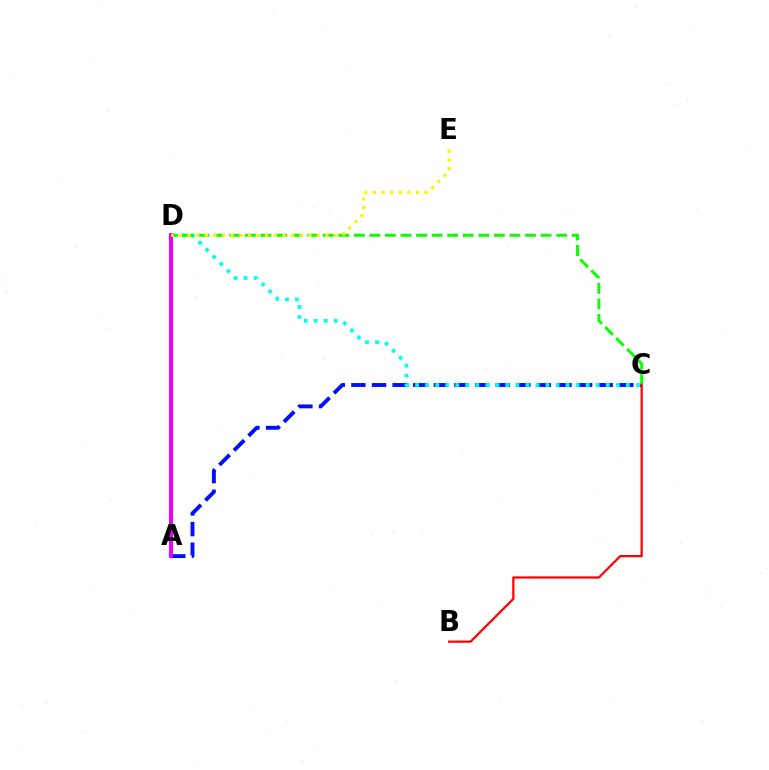{('A', 'C'): [{'color': '#0010ff', 'line_style': 'dashed', 'thickness': 2.8}], ('C', 'D'): [{'color': '#00fff6', 'line_style': 'dotted', 'thickness': 2.73}, {'color': '#08ff00', 'line_style': 'dashed', 'thickness': 2.11}], ('A', 'D'): [{'color': '#ee00ff', 'line_style': 'solid', 'thickness': 2.9}], ('B', 'C'): [{'color': '#ff0000', 'line_style': 'solid', 'thickness': 1.61}], ('D', 'E'): [{'color': '#fcf500', 'line_style': 'dotted', 'thickness': 2.34}]}